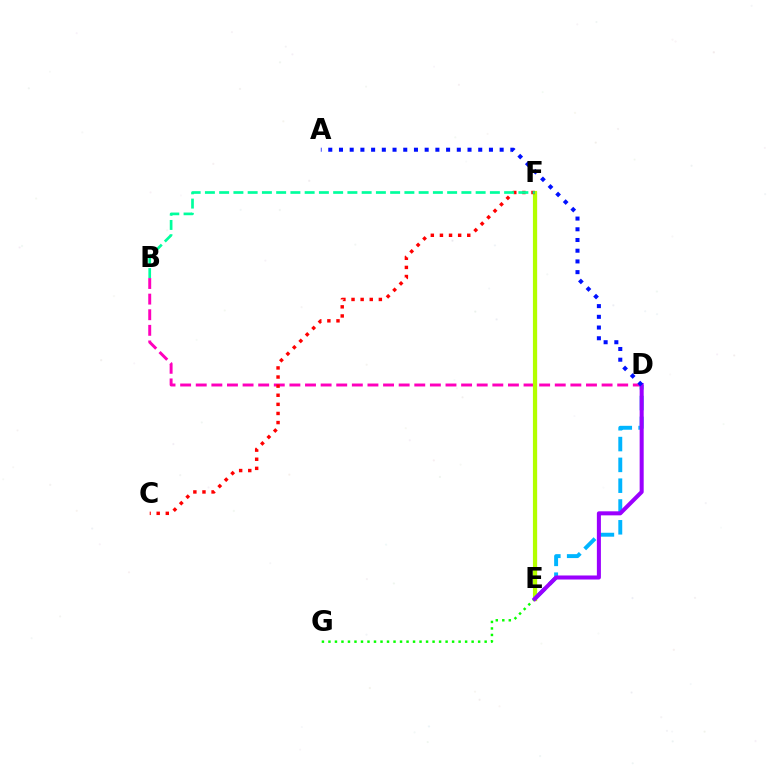{('B', 'D'): [{'color': '#ff00bd', 'line_style': 'dashed', 'thickness': 2.12}], ('E', 'F'): [{'color': '#ffa500', 'line_style': 'solid', 'thickness': 2.27}, {'color': '#b3ff00', 'line_style': 'solid', 'thickness': 2.99}], ('D', 'E'): [{'color': '#00b5ff', 'line_style': 'dashed', 'thickness': 2.83}, {'color': '#9b00ff', 'line_style': 'solid', 'thickness': 2.91}], ('C', 'F'): [{'color': '#ff0000', 'line_style': 'dotted', 'thickness': 2.47}], ('E', 'G'): [{'color': '#08ff00', 'line_style': 'dotted', 'thickness': 1.77}], ('A', 'D'): [{'color': '#0010ff', 'line_style': 'dotted', 'thickness': 2.91}], ('B', 'F'): [{'color': '#00ff9d', 'line_style': 'dashed', 'thickness': 1.94}]}